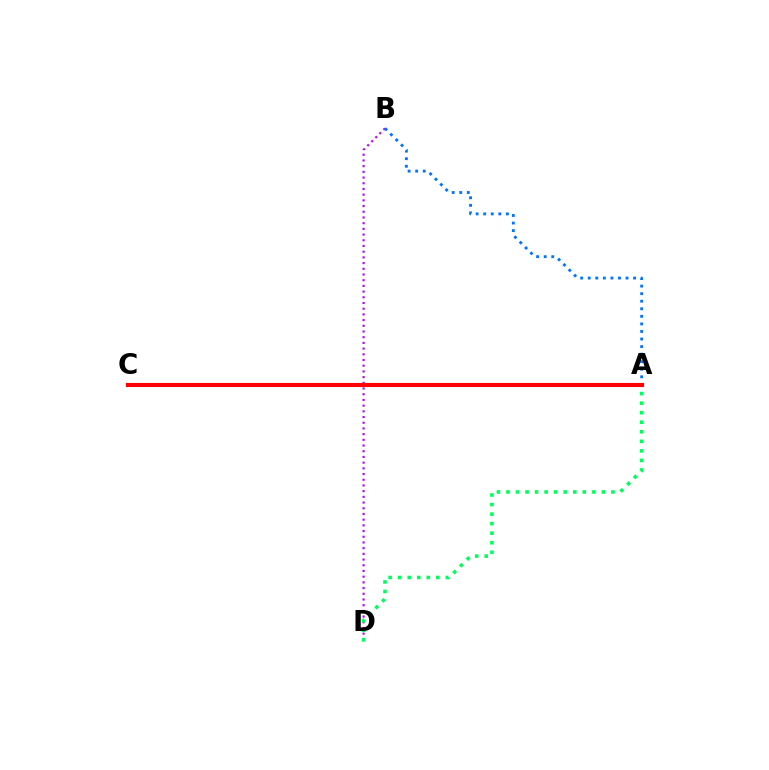{('A', 'C'): [{'color': '#d1ff00', 'line_style': 'dashed', 'thickness': 2.87}, {'color': '#ff0000', 'line_style': 'solid', 'thickness': 2.96}], ('B', 'D'): [{'color': '#b900ff', 'line_style': 'dotted', 'thickness': 1.55}], ('A', 'B'): [{'color': '#0074ff', 'line_style': 'dotted', 'thickness': 2.05}], ('A', 'D'): [{'color': '#00ff5c', 'line_style': 'dotted', 'thickness': 2.59}]}